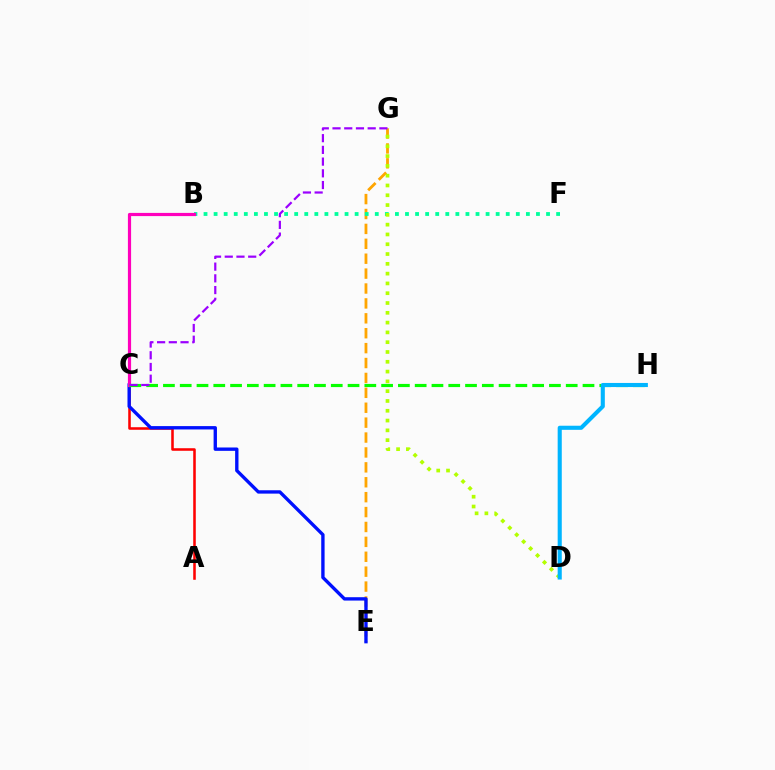{('A', 'C'): [{'color': '#ff0000', 'line_style': 'solid', 'thickness': 1.84}], ('E', 'G'): [{'color': '#ffa500', 'line_style': 'dashed', 'thickness': 2.02}], ('B', 'F'): [{'color': '#00ff9d', 'line_style': 'dotted', 'thickness': 2.74}], ('C', 'E'): [{'color': '#0010ff', 'line_style': 'solid', 'thickness': 2.42}], ('B', 'C'): [{'color': '#ff00bd', 'line_style': 'solid', 'thickness': 2.29}], ('C', 'H'): [{'color': '#08ff00', 'line_style': 'dashed', 'thickness': 2.28}], ('D', 'G'): [{'color': '#b3ff00', 'line_style': 'dotted', 'thickness': 2.66}], ('C', 'G'): [{'color': '#9b00ff', 'line_style': 'dashed', 'thickness': 1.59}], ('D', 'H'): [{'color': '#00b5ff', 'line_style': 'solid', 'thickness': 2.95}]}